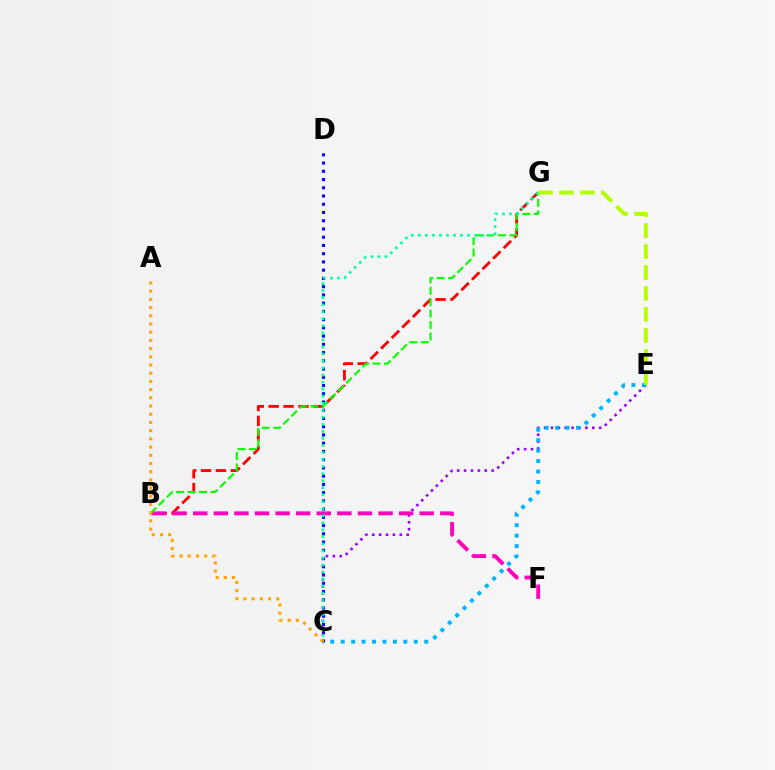{('C', 'D'): [{'color': '#0010ff', 'line_style': 'dotted', 'thickness': 2.24}], ('B', 'G'): [{'color': '#ff0000', 'line_style': 'dashed', 'thickness': 2.03}, {'color': '#08ff00', 'line_style': 'dashed', 'thickness': 1.55}], ('C', 'E'): [{'color': '#9b00ff', 'line_style': 'dotted', 'thickness': 1.87}, {'color': '#00b5ff', 'line_style': 'dotted', 'thickness': 2.84}], ('B', 'F'): [{'color': '#ff00bd', 'line_style': 'dashed', 'thickness': 2.8}], ('E', 'G'): [{'color': '#b3ff00', 'line_style': 'dashed', 'thickness': 2.85}], ('C', 'G'): [{'color': '#00ff9d', 'line_style': 'dotted', 'thickness': 1.91}], ('A', 'C'): [{'color': '#ffa500', 'line_style': 'dotted', 'thickness': 2.23}]}